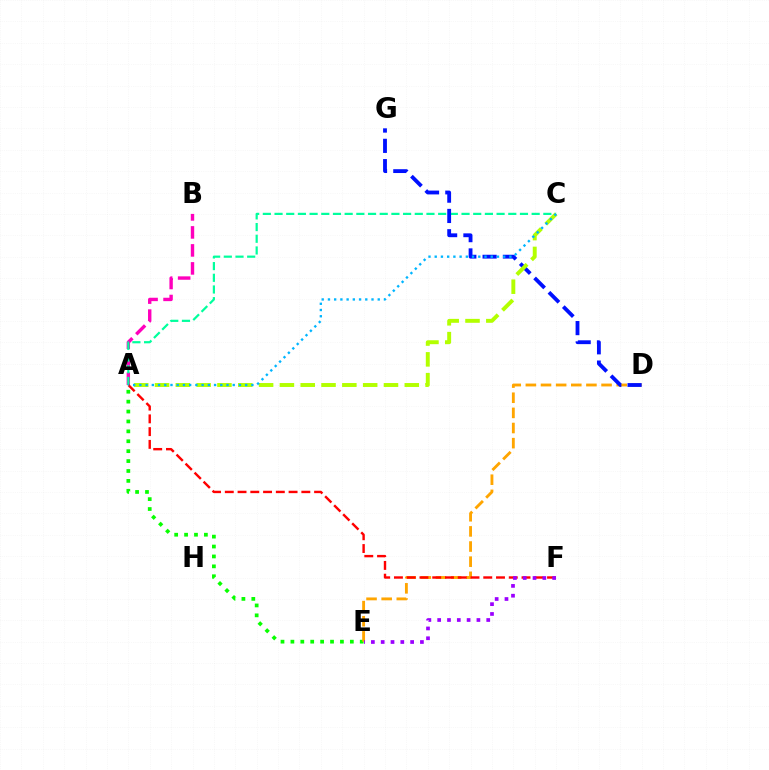{('A', 'B'): [{'color': '#ff00bd', 'line_style': 'dashed', 'thickness': 2.44}], ('A', 'E'): [{'color': '#08ff00', 'line_style': 'dotted', 'thickness': 2.69}], ('D', 'E'): [{'color': '#ffa500', 'line_style': 'dashed', 'thickness': 2.06}], ('A', 'C'): [{'color': '#00ff9d', 'line_style': 'dashed', 'thickness': 1.59}, {'color': '#b3ff00', 'line_style': 'dashed', 'thickness': 2.83}, {'color': '#00b5ff', 'line_style': 'dotted', 'thickness': 1.69}], ('D', 'G'): [{'color': '#0010ff', 'line_style': 'dashed', 'thickness': 2.76}], ('A', 'F'): [{'color': '#ff0000', 'line_style': 'dashed', 'thickness': 1.73}], ('E', 'F'): [{'color': '#9b00ff', 'line_style': 'dotted', 'thickness': 2.67}]}